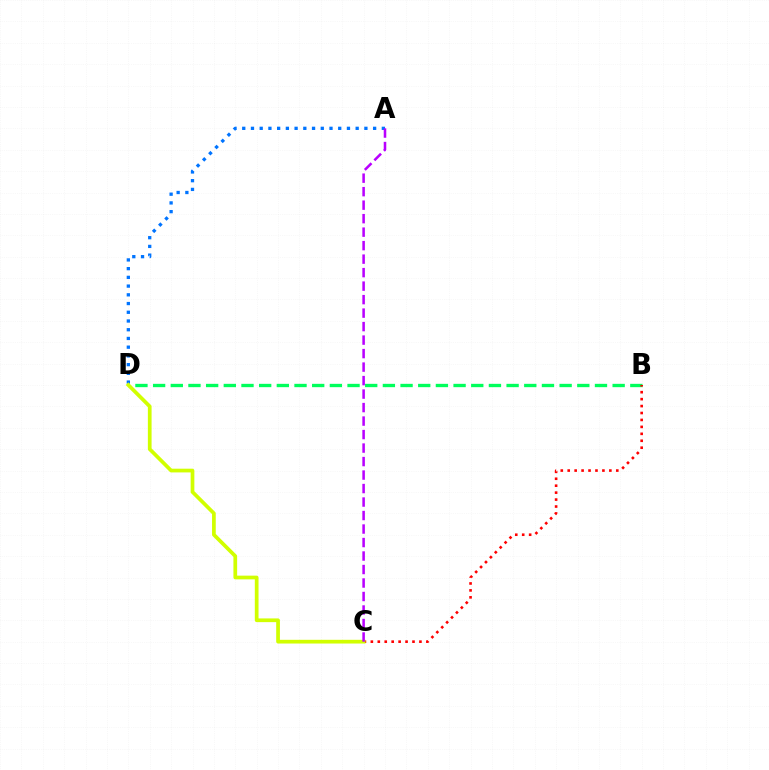{('A', 'D'): [{'color': '#0074ff', 'line_style': 'dotted', 'thickness': 2.37}], ('B', 'D'): [{'color': '#00ff5c', 'line_style': 'dashed', 'thickness': 2.4}], ('B', 'C'): [{'color': '#ff0000', 'line_style': 'dotted', 'thickness': 1.89}], ('C', 'D'): [{'color': '#d1ff00', 'line_style': 'solid', 'thickness': 2.68}], ('A', 'C'): [{'color': '#b900ff', 'line_style': 'dashed', 'thickness': 1.83}]}